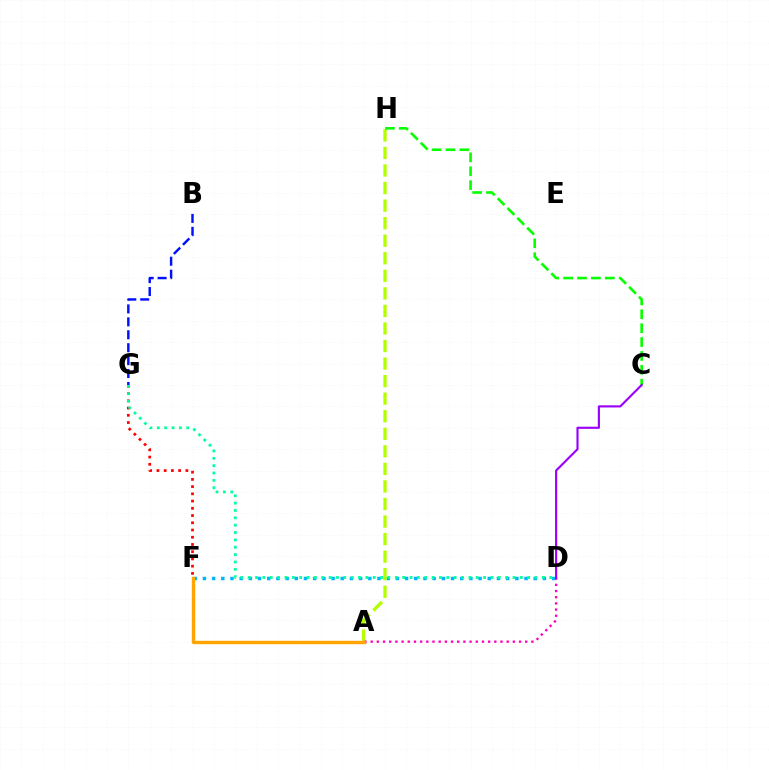{('D', 'F'): [{'color': '#00b5ff', 'line_style': 'dotted', 'thickness': 2.5}], ('F', 'G'): [{'color': '#ff0000', 'line_style': 'dotted', 'thickness': 1.97}], ('D', 'G'): [{'color': '#00ff9d', 'line_style': 'dotted', 'thickness': 2.0}], ('A', 'H'): [{'color': '#b3ff00', 'line_style': 'dashed', 'thickness': 2.38}], ('B', 'G'): [{'color': '#0010ff', 'line_style': 'dashed', 'thickness': 1.76}], ('A', 'D'): [{'color': '#ff00bd', 'line_style': 'dotted', 'thickness': 1.68}], ('A', 'F'): [{'color': '#ffa500', 'line_style': 'solid', 'thickness': 2.44}], ('C', 'H'): [{'color': '#08ff00', 'line_style': 'dashed', 'thickness': 1.89}], ('C', 'D'): [{'color': '#9b00ff', 'line_style': 'solid', 'thickness': 1.54}]}